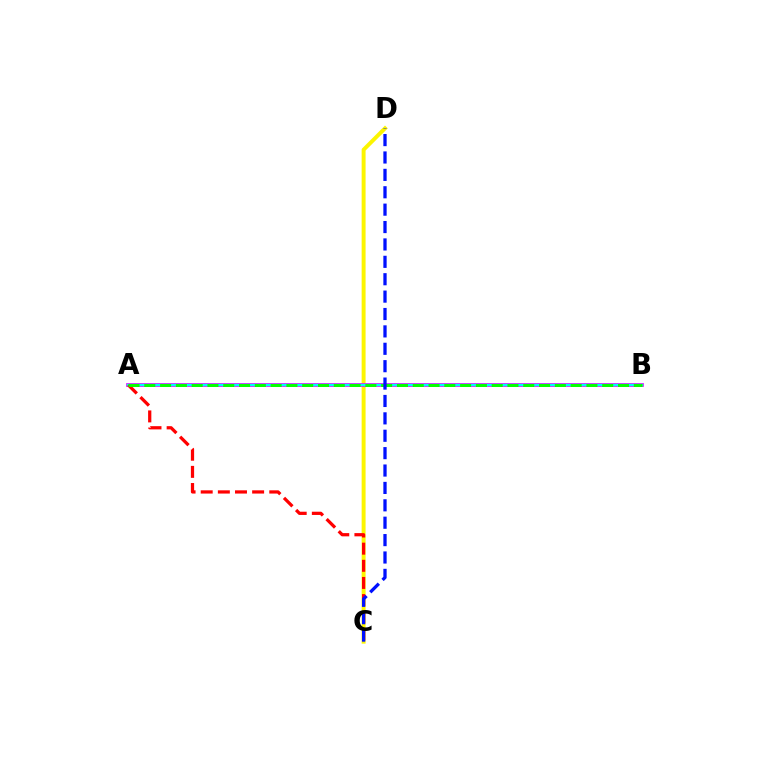{('C', 'D'): [{'color': '#fcf500', 'line_style': 'solid', 'thickness': 2.84}, {'color': '#0010ff', 'line_style': 'dashed', 'thickness': 2.36}], ('A', 'B'): [{'color': '#ee00ff', 'line_style': 'solid', 'thickness': 2.68}, {'color': '#00fff6', 'line_style': 'solid', 'thickness': 1.7}, {'color': '#08ff00', 'line_style': 'dashed', 'thickness': 2.15}], ('A', 'C'): [{'color': '#ff0000', 'line_style': 'dashed', 'thickness': 2.33}]}